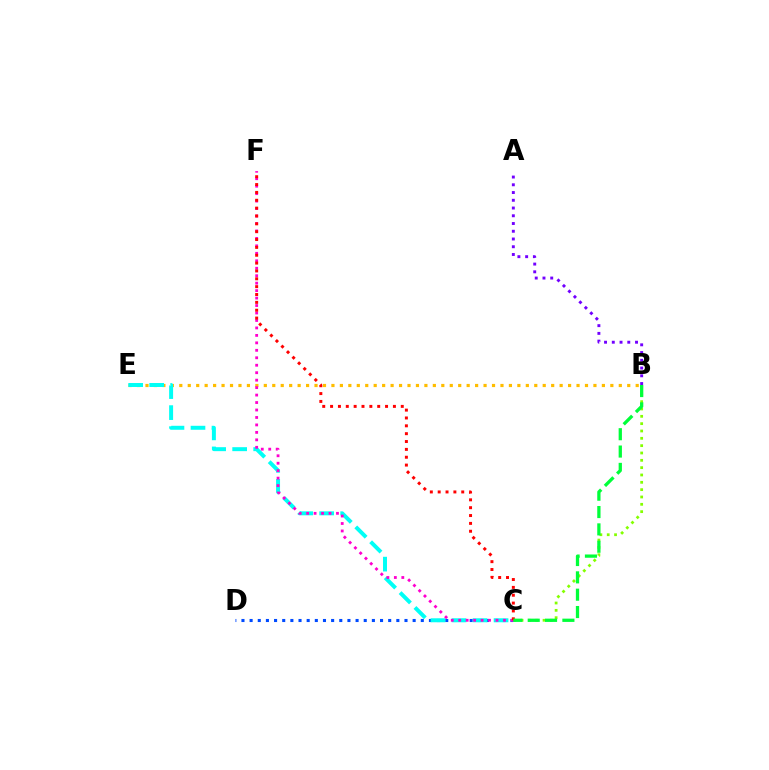{('B', 'C'): [{'color': '#84ff00', 'line_style': 'dotted', 'thickness': 1.99}, {'color': '#00ff39', 'line_style': 'dashed', 'thickness': 2.36}], ('B', 'E'): [{'color': '#ffbd00', 'line_style': 'dotted', 'thickness': 2.3}], ('C', 'D'): [{'color': '#004bff', 'line_style': 'dotted', 'thickness': 2.21}], ('C', 'E'): [{'color': '#00fff6', 'line_style': 'dashed', 'thickness': 2.86}], ('C', 'F'): [{'color': '#ff00cf', 'line_style': 'dotted', 'thickness': 2.03}, {'color': '#ff0000', 'line_style': 'dotted', 'thickness': 2.13}], ('A', 'B'): [{'color': '#7200ff', 'line_style': 'dotted', 'thickness': 2.1}]}